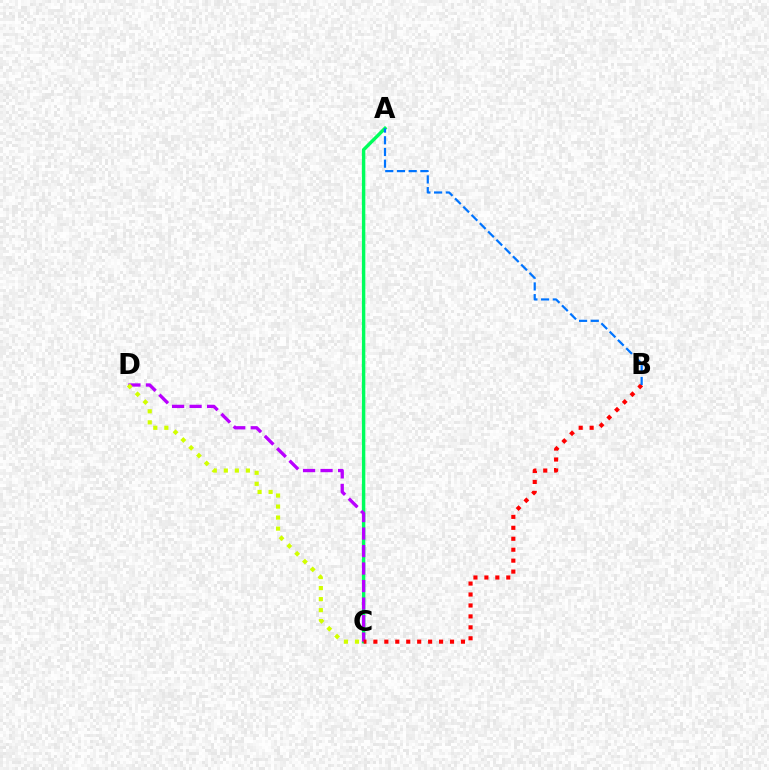{('A', 'C'): [{'color': '#00ff5c', 'line_style': 'solid', 'thickness': 2.46}], ('C', 'D'): [{'color': '#b900ff', 'line_style': 'dashed', 'thickness': 2.38}, {'color': '#d1ff00', 'line_style': 'dotted', 'thickness': 3.0}], ('B', 'C'): [{'color': '#ff0000', 'line_style': 'dotted', 'thickness': 2.97}], ('A', 'B'): [{'color': '#0074ff', 'line_style': 'dashed', 'thickness': 1.59}]}